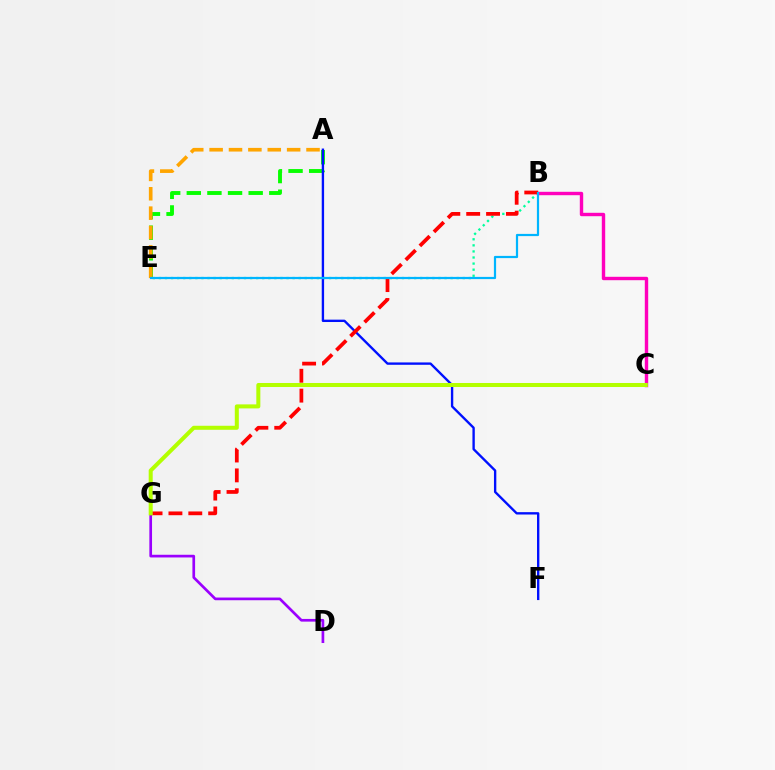{('A', 'E'): [{'color': '#08ff00', 'line_style': 'dashed', 'thickness': 2.8}, {'color': '#ffa500', 'line_style': 'dashed', 'thickness': 2.63}], ('B', 'E'): [{'color': '#00ff9d', 'line_style': 'dotted', 'thickness': 1.65}, {'color': '#00b5ff', 'line_style': 'solid', 'thickness': 1.59}], ('D', 'G'): [{'color': '#9b00ff', 'line_style': 'solid', 'thickness': 1.94}], ('B', 'C'): [{'color': '#ff00bd', 'line_style': 'solid', 'thickness': 2.44}], ('A', 'F'): [{'color': '#0010ff', 'line_style': 'solid', 'thickness': 1.7}], ('B', 'G'): [{'color': '#ff0000', 'line_style': 'dashed', 'thickness': 2.7}], ('C', 'G'): [{'color': '#b3ff00', 'line_style': 'solid', 'thickness': 2.89}]}